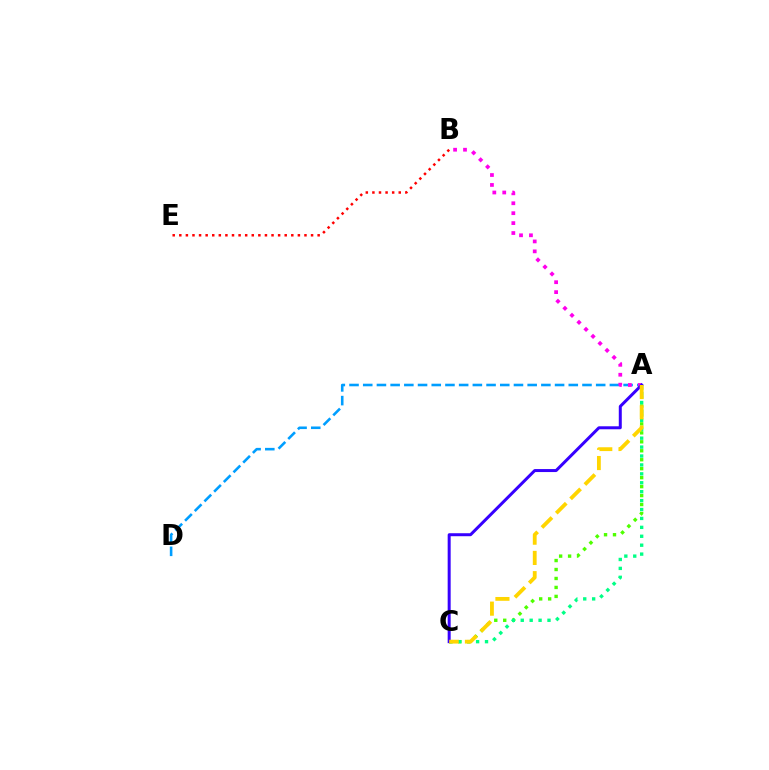{('A', 'D'): [{'color': '#009eff', 'line_style': 'dashed', 'thickness': 1.86}], ('B', 'E'): [{'color': '#ff0000', 'line_style': 'dotted', 'thickness': 1.79}], ('A', 'C'): [{'color': '#4fff00', 'line_style': 'dotted', 'thickness': 2.43}, {'color': '#00ff86', 'line_style': 'dotted', 'thickness': 2.42}, {'color': '#3700ff', 'line_style': 'solid', 'thickness': 2.16}, {'color': '#ffd500', 'line_style': 'dashed', 'thickness': 2.75}], ('A', 'B'): [{'color': '#ff00ed', 'line_style': 'dotted', 'thickness': 2.7}]}